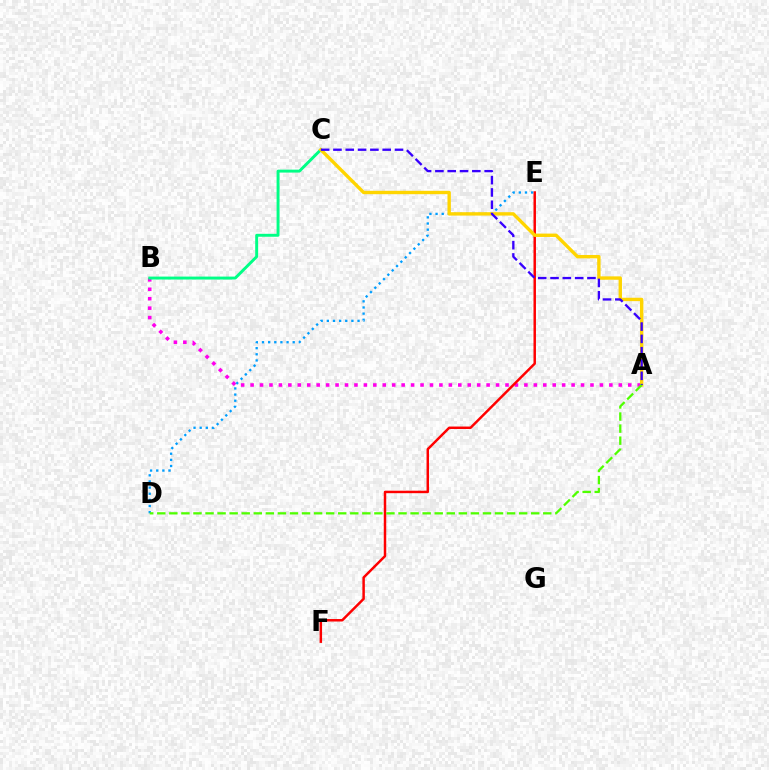{('A', 'B'): [{'color': '#ff00ed', 'line_style': 'dotted', 'thickness': 2.57}], ('E', 'F'): [{'color': '#ff0000', 'line_style': 'solid', 'thickness': 1.78}], ('D', 'E'): [{'color': '#009eff', 'line_style': 'dotted', 'thickness': 1.67}], ('B', 'C'): [{'color': '#00ff86', 'line_style': 'solid', 'thickness': 2.11}], ('A', 'C'): [{'color': '#ffd500', 'line_style': 'solid', 'thickness': 2.44}, {'color': '#3700ff', 'line_style': 'dashed', 'thickness': 1.67}], ('A', 'D'): [{'color': '#4fff00', 'line_style': 'dashed', 'thickness': 1.64}]}